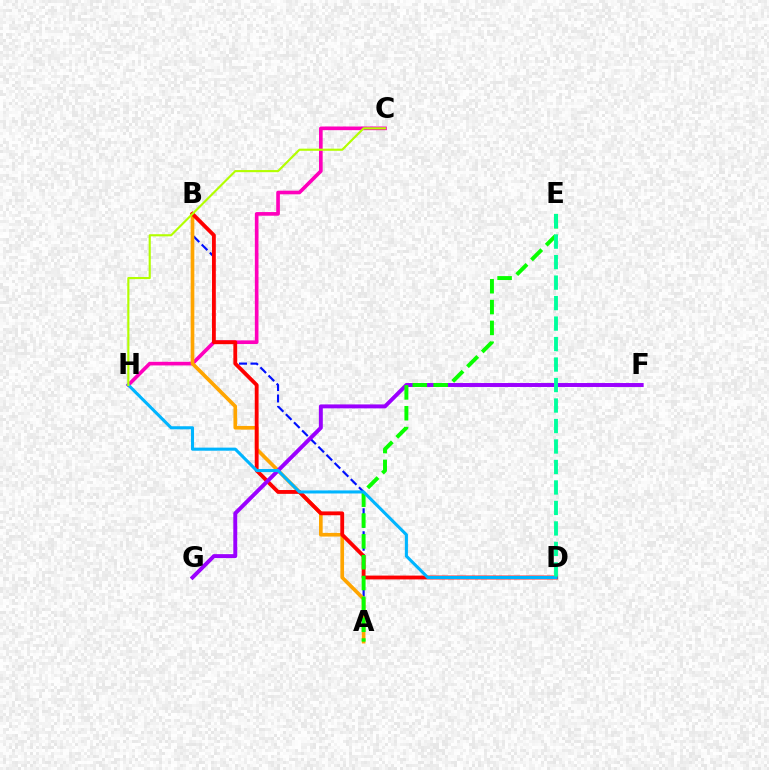{('A', 'B'): [{'color': '#0010ff', 'line_style': 'dashed', 'thickness': 1.56}, {'color': '#ffa500', 'line_style': 'solid', 'thickness': 2.64}], ('C', 'H'): [{'color': '#ff00bd', 'line_style': 'solid', 'thickness': 2.62}, {'color': '#b3ff00', 'line_style': 'solid', 'thickness': 1.53}], ('B', 'D'): [{'color': '#ff0000', 'line_style': 'solid', 'thickness': 2.76}], ('F', 'G'): [{'color': '#9b00ff', 'line_style': 'solid', 'thickness': 2.84}], ('A', 'E'): [{'color': '#08ff00', 'line_style': 'dashed', 'thickness': 2.83}], ('D', 'H'): [{'color': '#00b5ff', 'line_style': 'solid', 'thickness': 2.21}], ('D', 'E'): [{'color': '#00ff9d', 'line_style': 'dashed', 'thickness': 2.78}]}